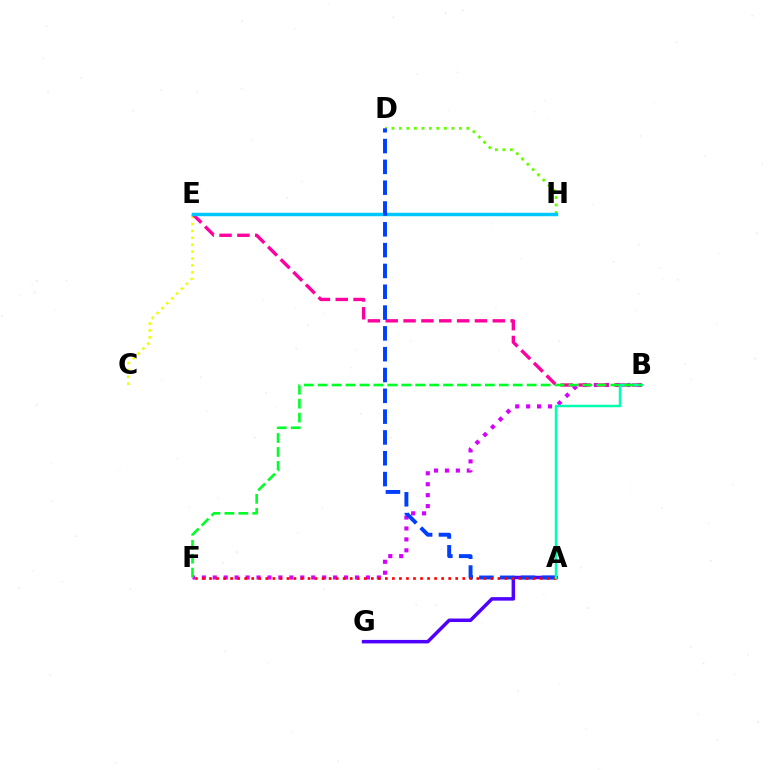{('C', 'E'): [{'color': '#eeff00', 'line_style': 'dotted', 'thickness': 1.87}], ('E', 'H'): [{'color': '#ff8800', 'line_style': 'dashed', 'thickness': 1.98}, {'color': '#00c7ff', 'line_style': 'solid', 'thickness': 2.49}], ('D', 'H'): [{'color': '#66ff00', 'line_style': 'dotted', 'thickness': 2.04}], ('A', 'G'): [{'color': '#4f00ff', 'line_style': 'solid', 'thickness': 2.52}], ('B', 'F'): [{'color': '#d600ff', 'line_style': 'dotted', 'thickness': 2.97}, {'color': '#00ff27', 'line_style': 'dashed', 'thickness': 1.89}], ('B', 'E'): [{'color': '#ff00a0', 'line_style': 'dashed', 'thickness': 2.42}], ('A', 'D'): [{'color': '#003fff', 'line_style': 'dashed', 'thickness': 2.83}], ('A', 'F'): [{'color': '#ff0000', 'line_style': 'dotted', 'thickness': 1.91}], ('A', 'B'): [{'color': '#00ffaf', 'line_style': 'solid', 'thickness': 1.79}]}